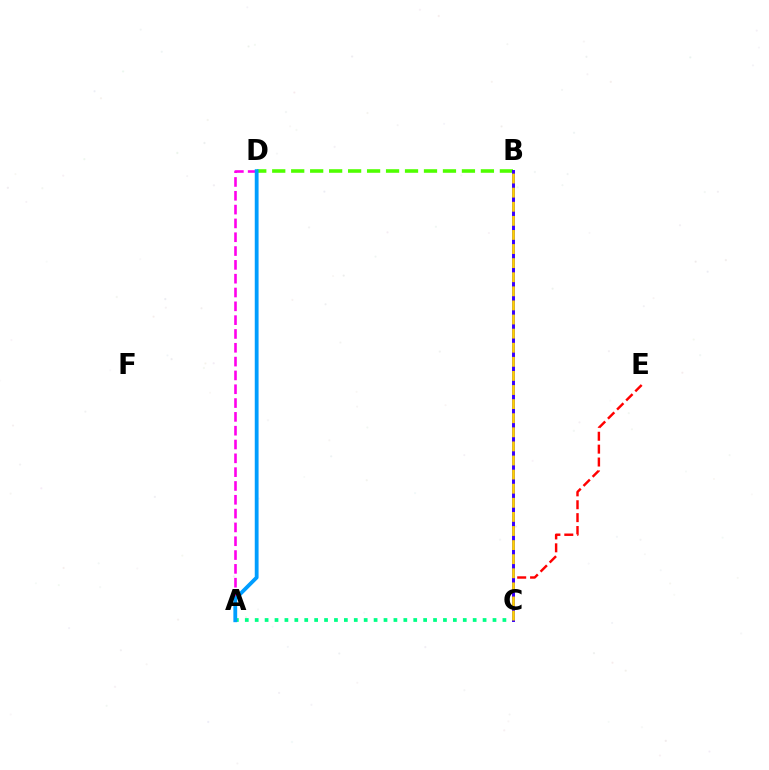{('C', 'E'): [{'color': '#ff0000', 'line_style': 'dashed', 'thickness': 1.75}], ('A', 'D'): [{'color': '#ff00ed', 'line_style': 'dashed', 'thickness': 1.88}, {'color': '#009eff', 'line_style': 'solid', 'thickness': 2.74}], ('B', 'D'): [{'color': '#4fff00', 'line_style': 'dashed', 'thickness': 2.58}], ('A', 'C'): [{'color': '#00ff86', 'line_style': 'dotted', 'thickness': 2.69}], ('B', 'C'): [{'color': '#3700ff', 'line_style': 'solid', 'thickness': 2.13}, {'color': '#ffd500', 'line_style': 'dashed', 'thickness': 1.92}]}